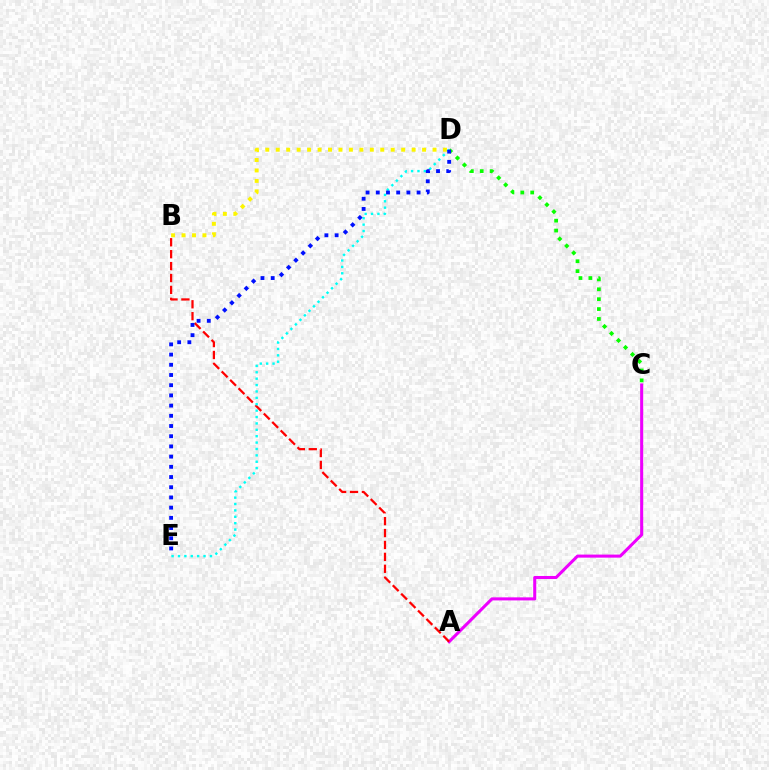{('A', 'C'): [{'color': '#ee00ff', 'line_style': 'solid', 'thickness': 2.2}], ('C', 'D'): [{'color': '#08ff00', 'line_style': 'dotted', 'thickness': 2.69}], ('A', 'B'): [{'color': '#ff0000', 'line_style': 'dashed', 'thickness': 1.62}], ('B', 'D'): [{'color': '#fcf500', 'line_style': 'dotted', 'thickness': 2.84}], ('D', 'E'): [{'color': '#00fff6', 'line_style': 'dotted', 'thickness': 1.74}, {'color': '#0010ff', 'line_style': 'dotted', 'thickness': 2.77}]}